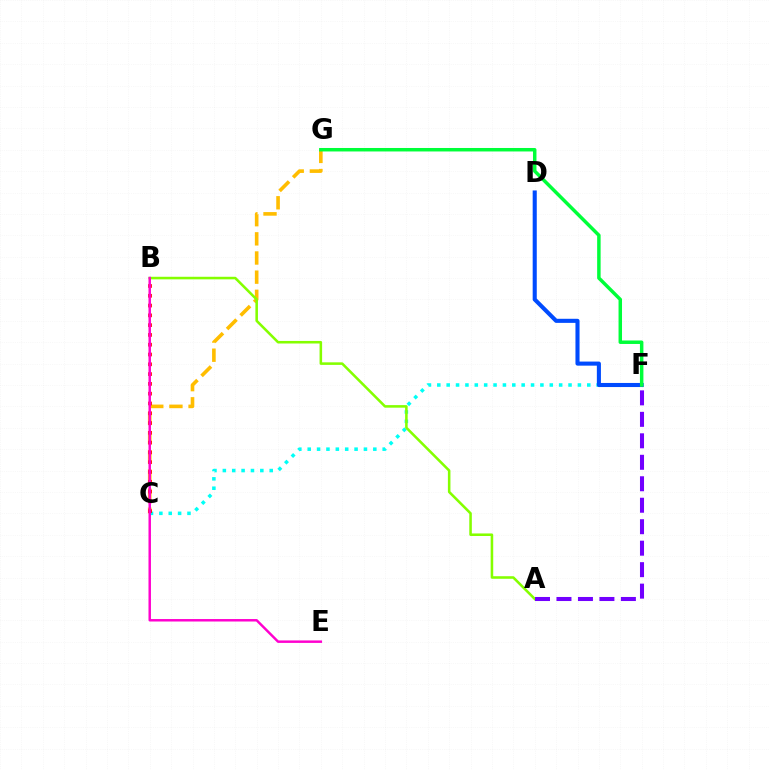{('C', 'G'): [{'color': '#ffbd00', 'line_style': 'dashed', 'thickness': 2.6}], ('C', 'F'): [{'color': '#00fff6', 'line_style': 'dotted', 'thickness': 2.55}], ('D', 'F'): [{'color': '#004bff', 'line_style': 'solid', 'thickness': 2.94}], ('B', 'C'): [{'color': '#ff0000', 'line_style': 'dotted', 'thickness': 2.66}], ('A', 'B'): [{'color': '#84ff00', 'line_style': 'solid', 'thickness': 1.84}], ('A', 'F'): [{'color': '#7200ff', 'line_style': 'dashed', 'thickness': 2.92}], ('F', 'G'): [{'color': '#00ff39', 'line_style': 'solid', 'thickness': 2.5}], ('B', 'E'): [{'color': '#ff00cf', 'line_style': 'solid', 'thickness': 1.78}]}